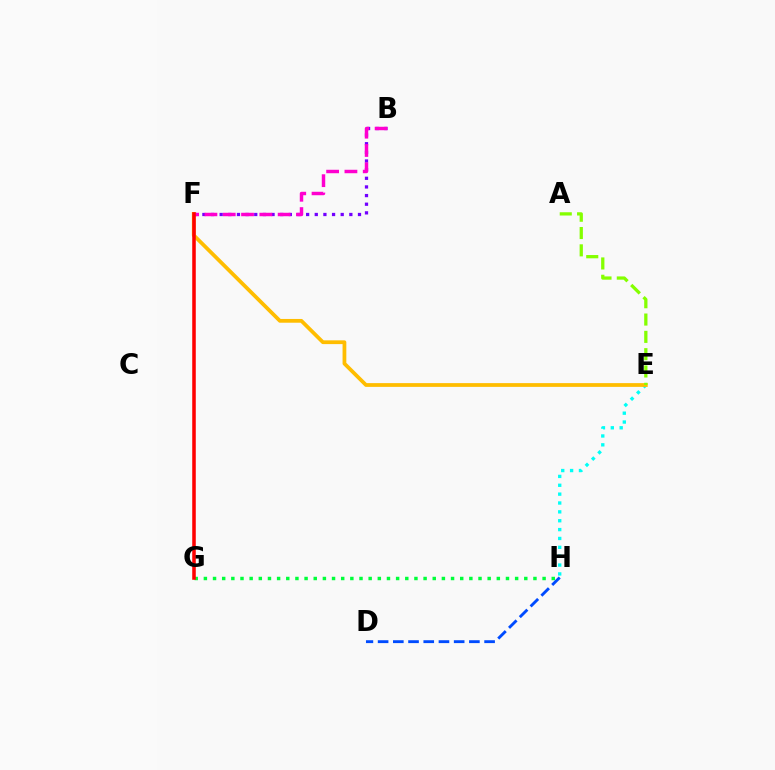{('E', 'H'): [{'color': '#00fff6', 'line_style': 'dotted', 'thickness': 2.41}], ('B', 'F'): [{'color': '#7200ff', 'line_style': 'dotted', 'thickness': 2.35}, {'color': '#ff00cf', 'line_style': 'dashed', 'thickness': 2.49}], ('E', 'F'): [{'color': '#ffbd00', 'line_style': 'solid', 'thickness': 2.71}], ('G', 'H'): [{'color': '#00ff39', 'line_style': 'dotted', 'thickness': 2.49}], ('D', 'H'): [{'color': '#004bff', 'line_style': 'dashed', 'thickness': 2.07}], ('A', 'E'): [{'color': '#84ff00', 'line_style': 'dashed', 'thickness': 2.35}], ('F', 'G'): [{'color': '#ff0000', 'line_style': 'solid', 'thickness': 2.55}]}